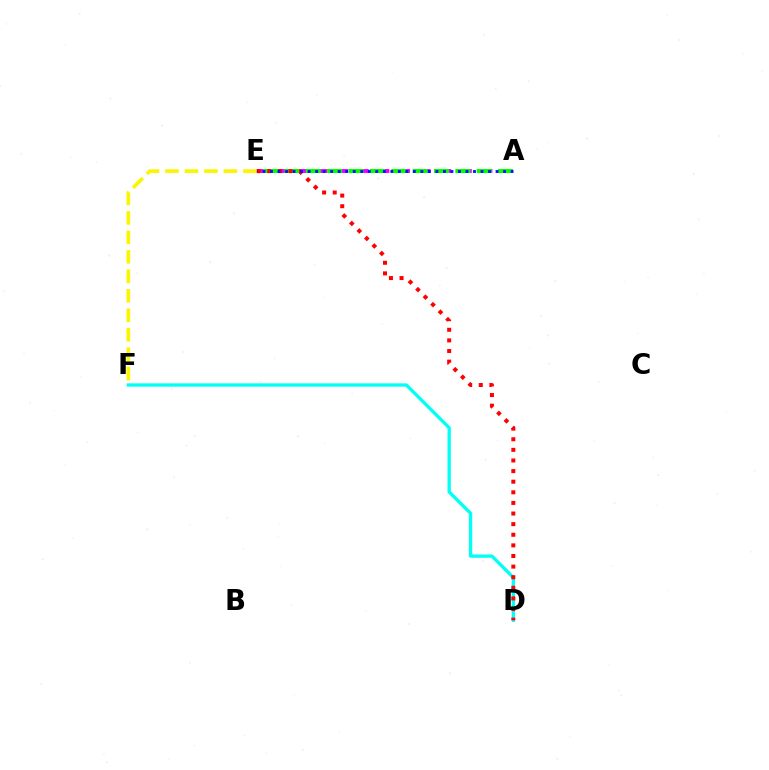{('A', 'E'): [{'color': '#ee00ff', 'line_style': 'dashed', 'thickness': 2.8}, {'color': '#08ff00', 'line_style': 'dashed', 'thickness': 2.9}, {'color': '#0010ff', 'line_style': 'dotted', 'thickness': 2.04}], ('E', 'F'): [{'color': '#fcf500', 'line_style': 'dashed', 'thickness': 2.65}], ('D', 'F'): [{'color': '#00fff6', 'line_style': 'solid', 'thickness': 2.38}], ('D', 'E'): [{'color': '#ff0000', 'line_style': 'dotted', 'thickness': 2.88}]}